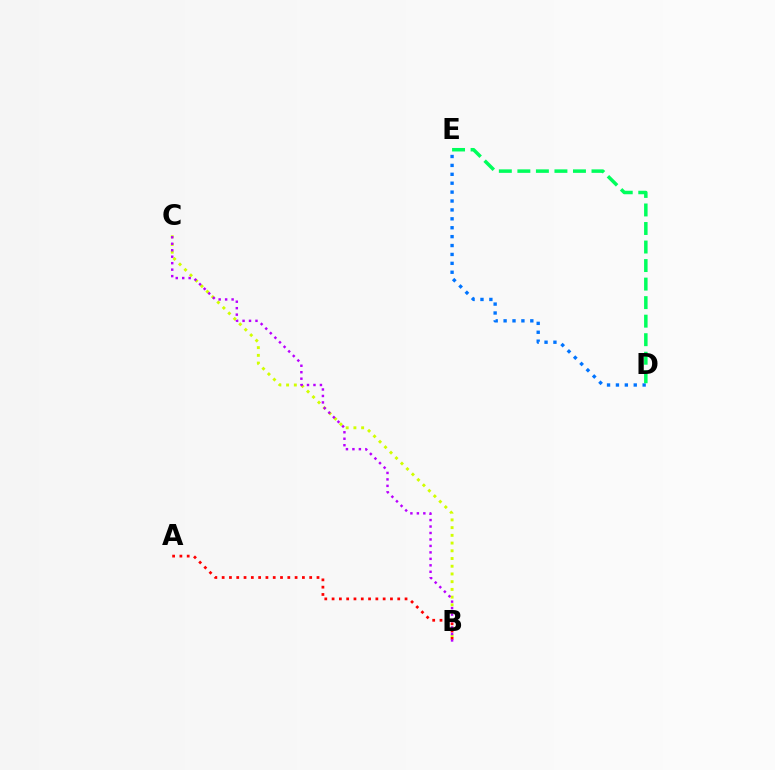{('D', 'E'): [{'color': '#0074ff', 'line_style': 'dotted', 'thickness': 2.42}, {'color': '#00ff5c', 'line_style': 'dashed', 'thickness': 2.52}], ('B', 'C'): [{'color': '#d1ff00', 'line_style': 'dotted', 'thickness': 2.1}, {'color': '#b900ff', 'line_style': 'dotted', 'thickness': 1.76}], ('A', 'B'): [{'color': '#ff0000', 'line_style': 'dotted', 'thickness': 1.98}]}